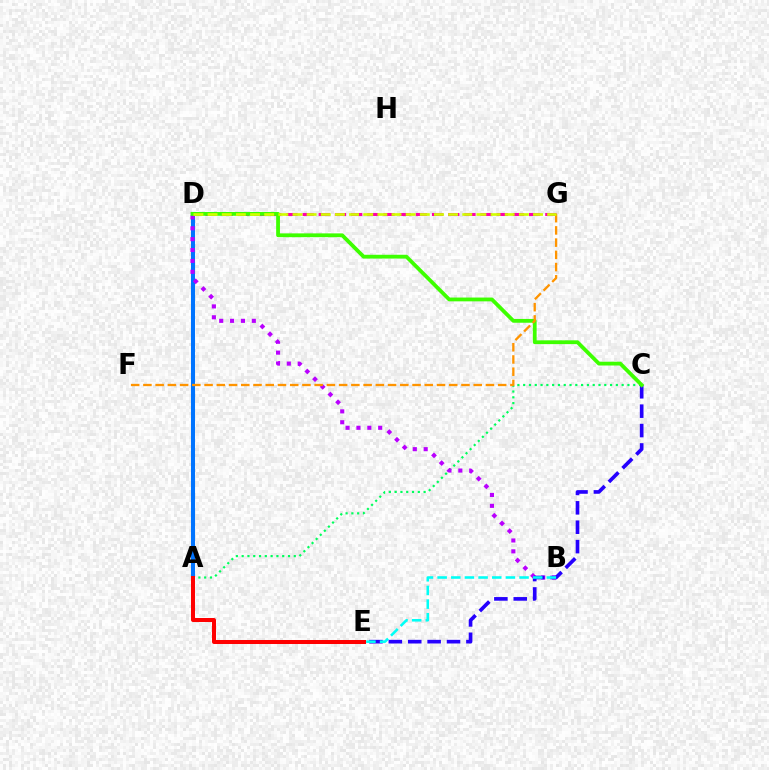{('A', 'D'): [{'color': '#0074ff', 'line_style': 'solid', 'thickness': 2.93}], ('D', 'G'): [{'color': '#ff00ac', 'line_style': 'dashed', 'thickness': 2.2}, {'color': '#d1ff00', 'line_style': 'dashed', 'thickness': 1.92}], ('A', 'C'): [{'color': '#00ff5c', 'line_style': 'dotted', 'thickness': 1.57}], ('B', 'D'): [{'color': '#b900ff', 'line_style': 'dotted', 'thickness': 2.95}], ('C', 'E'): [{'color': '#2500ff', 'line_style': 'dashed', 'thickness': 2.63}], ('B', 'E'): [{'color': '#00fff6', 'line_style': 'dashed', 'thickness': 1.85}], ('A', 'E'): [{'color': '#ff0000', 'line_style': 'solid', 'thickness': 2.89}], ('C', 'D'): [{'color': '#3dff00', 'line_style': 'solid', 'thickness': 2.73}], ('F', 'G'): [{'color': '#ff9400', 'line_style': 'dashed', 'thickness': 1.66}]}